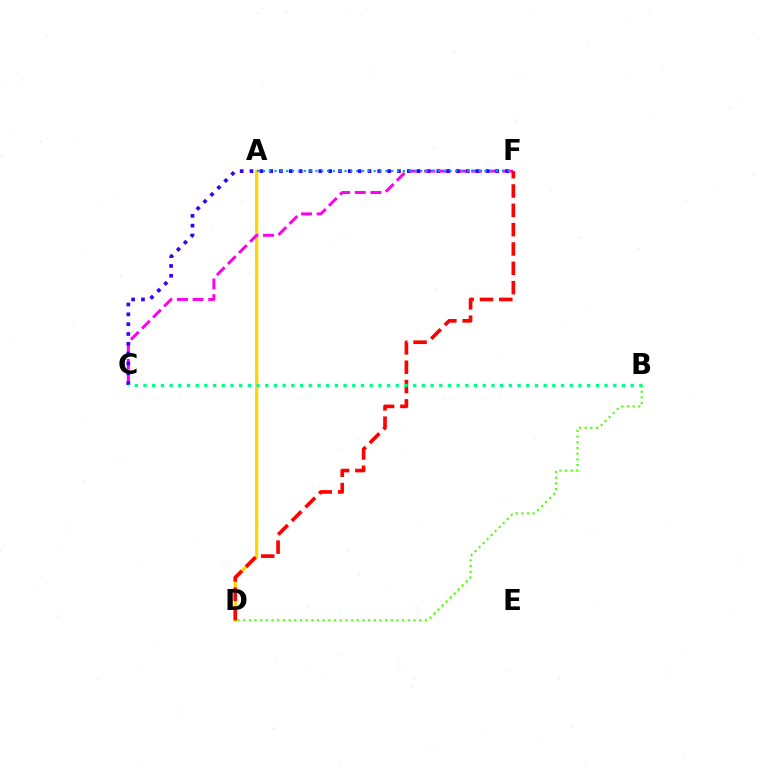{('A', 'D'): [{'color': '#ffd500', 'line_style': 'solid', 'thickness': 2.3}], ('C', 'F'): [{'color': '#ff00ed', 'line_style': 'dashed', 'thickness': 2.13}, {'color': '#3700ff', 'line_style': 'dotted', 'thickness': 2.67}], ('D', 'F'): [{'color': '#ff0000', 'line_style': 'dashed', 'thickness': 2.63}], ('A', 'F'): [{'color': '#009eff', 'line_style': 'dotted', 'thickness': 1.58}], ('B', 'D'): [{'color': '#4fff00', 'line_style': 'dotted', 'thickness': 1.54}], ('B', 'C'): [{'color': '#00ff86', 'line_style': 'dotted', 'thickness': 2.36}]}